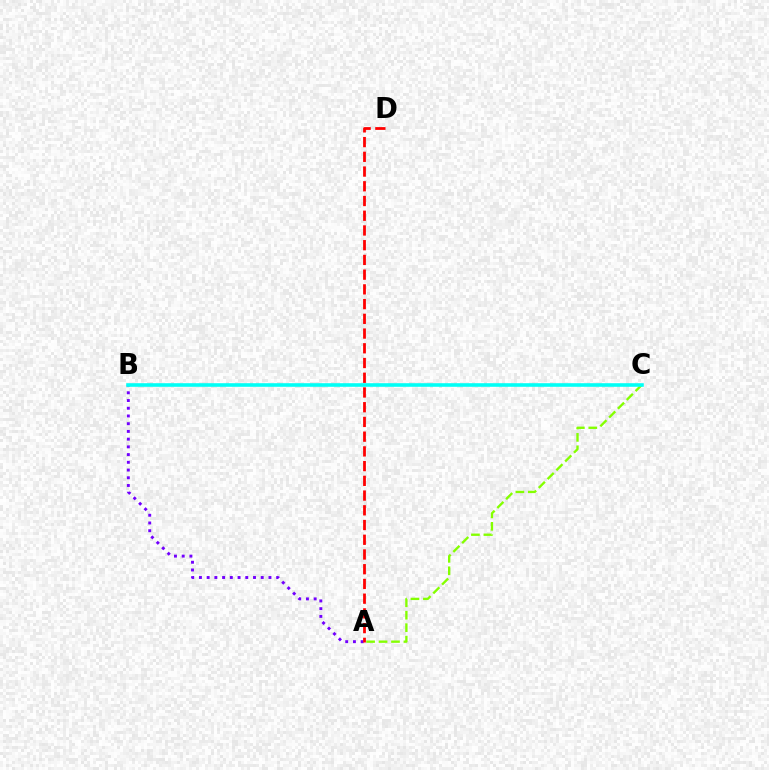{('A', 'C'): [{'color': '#84ff00', 'line_style': 'dashed', 'thickness': 1.69}], ('A', 'B'): [{'color': '#7200ff', 'line_style': 'dotted', 'thickness': 2.1}], ('B', 'C'): [{'color': '#00fff6', 'line_style': 'solid', 'thickness': 2.58}], ('A', 'D'): [{'color': '#ff0000', 'line_style': 'dashed', 'thickness': 2.0}]}